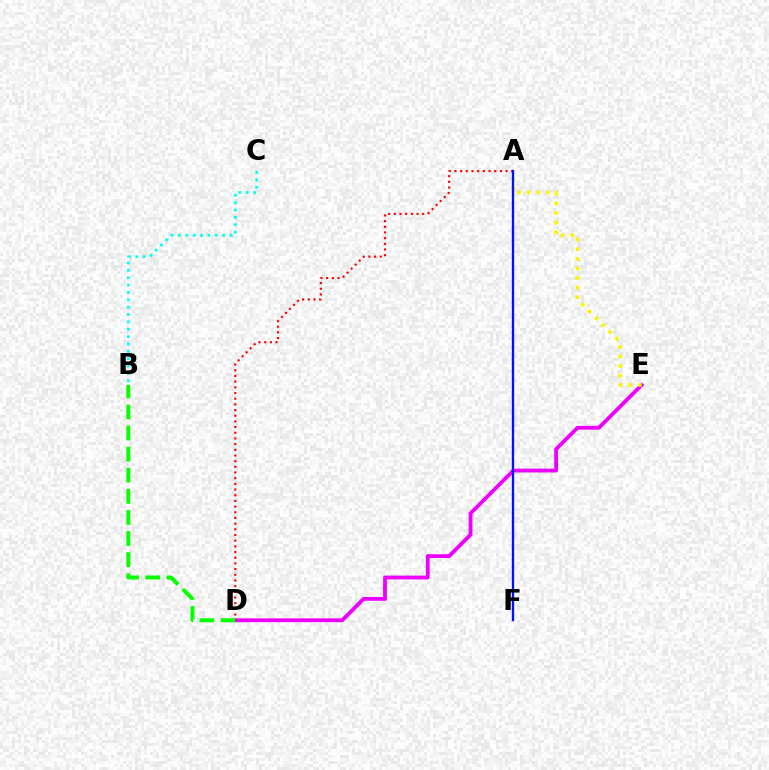{('B', 'C'): [{'color': '#00fff6', 'line_style': 'dotted', 'thickness': 2.0}], ('D', 'E'): [{'color': '#ee00ff', 'line_style': 'solid', 'thickness': 2.74}], ('A', 'E'): [{'color': '#fcf500', 'line_style': 'dotted', 'thickness': 2.61}], ('A', 'D'): [{'color': '#ff0000', 'line_style': 'dotted', 'thickness': 1.54}], ('A', 'F'): [{'color': '#0010ff', 'line_style': 'solid', 'thickness': 1.68}], ('B', 'D'): [{'color': '#08ff00', 'line_style': 'dashed', 'thickness': 2.87}]}